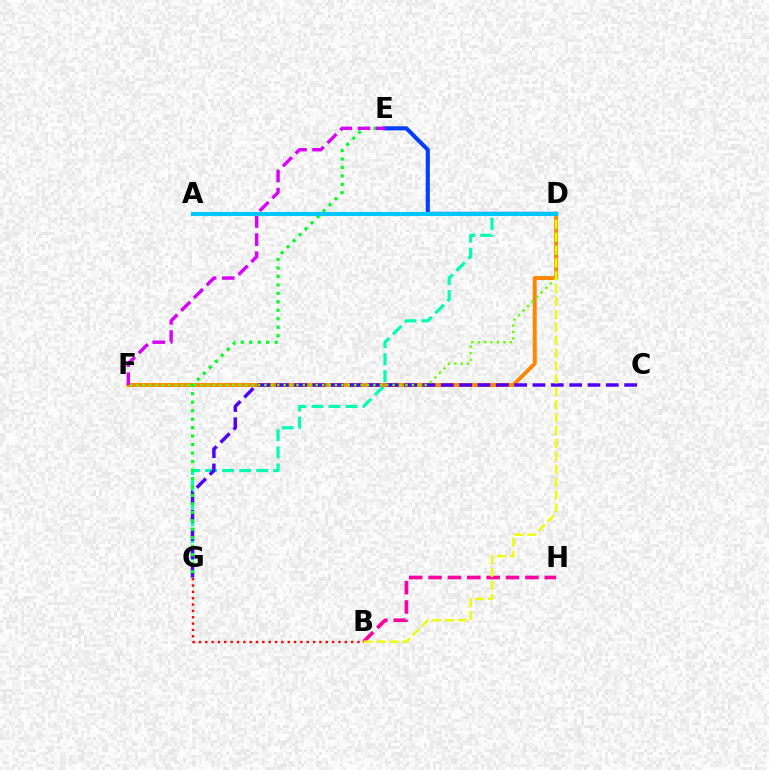{('D', 'G'): [{'color': '#00ffaf', 'line_style': 'dashed', 'thickness': 2.32}], ('D', 'F'): [{'color': '#ff8800', 'line_style': 'solid', 'thickness': 2.86}, {'color': '#66ff00', 'line_style': 'dotted', 'thickness': 1.74}], ('D', 'E'): [{'color': '#003fff', 'line_style': 'solid', 'thickness': 2.98}], ('C', 'G'): [{'color': '#4f00ff', 'line_style': 'dashed', 'thickness': 2.49}], ('B', 'H'): [{'color': '#ff00a0', 'line_style': 'dashed', 'thickness': 2.63}], ('E', 'G'): [{'color': '#00ff27', 'line_style': 'dotted', 'thickness': 2.3}], ('B', 'D'): [{'color': '#eeff00', 'line_style': 'dashed', 'thickness': 1.75}], ('E', 'F'): [{'color': '#d600ff', 'line_style': 'dashed', 'thickness': 2.46}], ('A', 'D'): [{'color': '#00c7ff', 'line_style': 'solid', 'thickness': 2.94}], ('B', 'G'): [{'color': '#ff0000', 'line_style': 'dotted', 'thickness': 1.72}]}